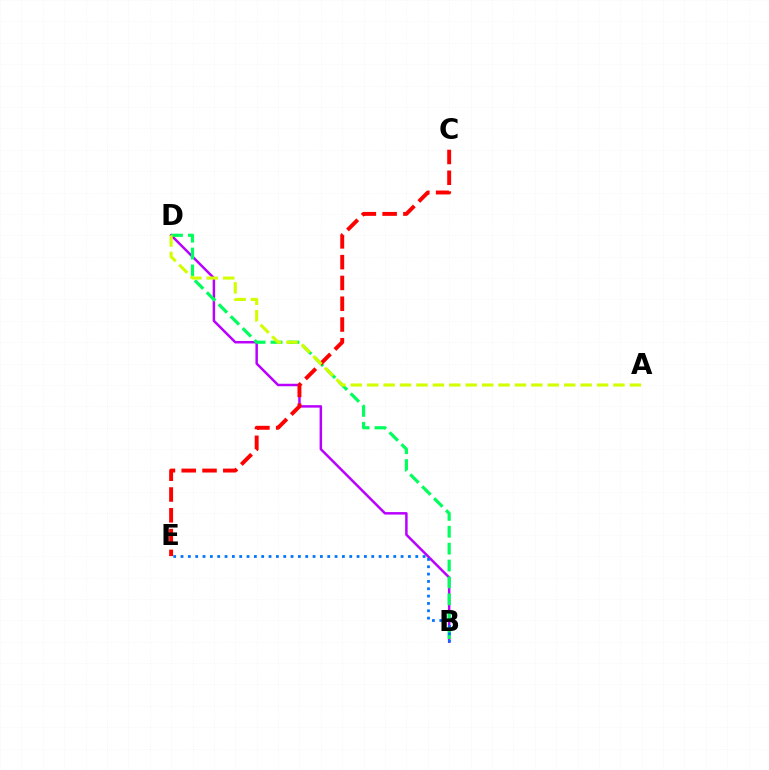{('B', 'D'): [{'color': '#b900ff', 'line_style': 'solid', 'thickness': 1.79}, {'color': '#00ff5c', 'line_style': 'dashed', 'thickness': 2.29}], ('C', 'E'): [{'color': '#ff0000', 'line_style': 'dashed', 'thickness': 2.82}], ('A', 'D'): [{'color': '#d1ff00', 'line_style': 'dashed', 'thickness': 2.23}], ('B', 'E'): [{'color': '#0074ff', 'line_style': 'dotted', 'thickness': 1.99}]}